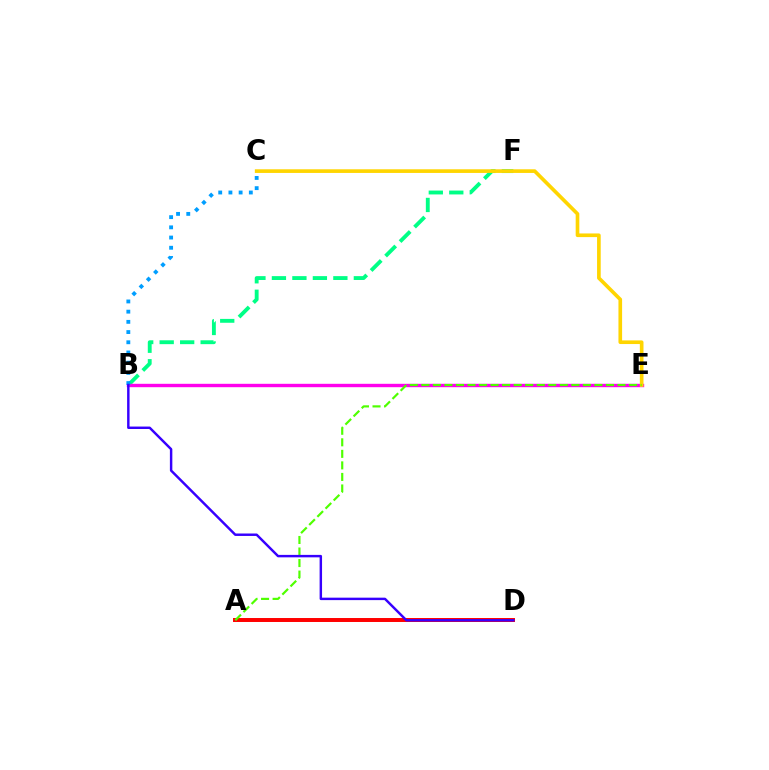{('B', 'F'): [{'color': '#00ff86', 'line_style': 'dashed', 'thickness': 2.78}], ('B', 'E'): [{'color': '#ff00ed', 'line_style': 'solid', 'thickness': 2.44}], ('A', 'D'): [{'color': '#ff0000', 'line_style': 'solid', 'thickness': 2.85}], ('C', 'E'): [{'color': '#ffd500', 'line_style': 'solid', 'thickness': 2.63}], ('A', 'E'): [{'color': '#4fff00', 'line_style': 'dashed', 'thickness': 1.57}], ('B', 'C'): [{'color': '#009eff', 'line_style': 'dotted', 'thickness': 2.77}], ('B', 'D'): [{'color': '#3700ff', 'line_style': 'solid', 'thickness': 1.76}]}